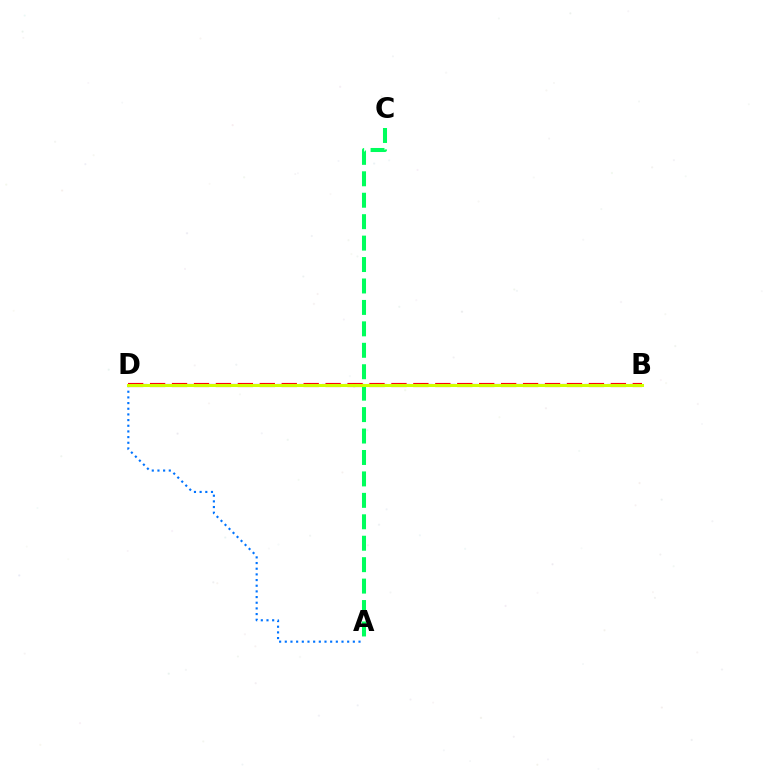{('B', 'D'): [{'color': '#ff0000', 'line_style': 'dashed', 'thickness': 2.98}, {'color': '#b900ff', 'line_style': 'dashed', 'thickness': 1.55}, {'color': '#d1ff00', 'line_style': 'solid', 'thickness': 2.19}], ('A', 'C'): [{'color': '#00ff5c', 'line_style': 'dashed', 'thickness': 2.91}], ('A', 'D'): [{'color': '#0074ff', 'line_style': 'dotted', 'thickness': 1.54}]}